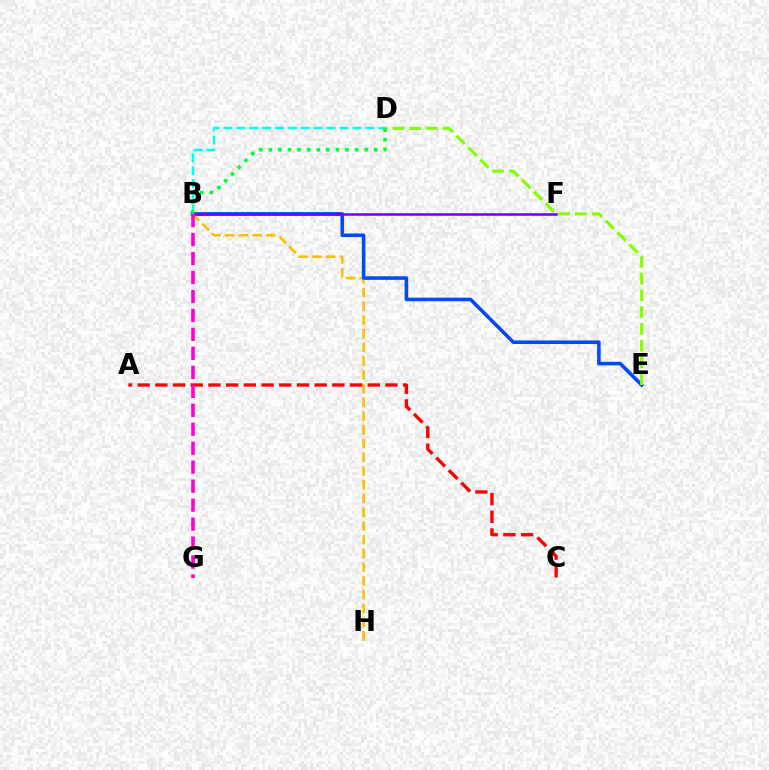{('B', 'H'): [{'color': '#ffbd00', 'line_style': 'dashed', 'thickness': 1.87}], ('B', 'D'): [{'color': '#00fff6', 'line_style': 'dashed', 'thickness': 1.76}, {'color': '#00ff39', 'line_style': 'dotted', 'thickness': 2.61}], ('B', 'E'): [{'color': '#004bff', 'line_style': 'solid', 'thickness': 2.57}], ('D', 'E'): [{'color': '#84ff00', 'line_style': 'dashed', 'thickness': 2.28}], ('B', 'F'): [{'color': '#7200ff', 'line_style': 'solid', 'thickness': 1.83}], ('A', 'C'): [{'color': '#ff0000', 'line_style': 'dashed', 'thickness': 2.4}], ('B', 'G'): [{'color': '#ff00cf', 'line_style': 'dashed', 'thickness': 2.58}]}